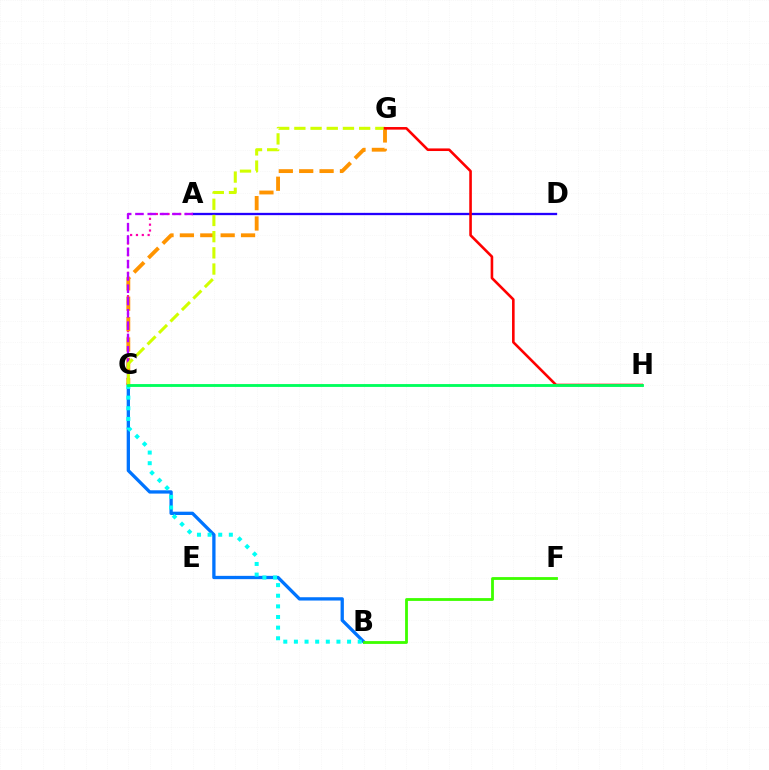{('B', 'C'): [{'color': '#0074ff', 'line_style': 'solid', 'thickness': 2.38}, {'color': '#00fff6', 'line_style': 'dotted', 'thickness': 2.89}], ('A', 'C'): [{'color': '#ff00ac', 'line_style': 'dotted', 'thickness': 1.59}, {'color': '#b900ff', 'line_style': 'dashed', 'thickness': 1.67}], ('C', 'G'): [{'color': '#ff9400', 'line_style': 'dashed', 'thickness': 2.77}, {'color': '#d1ff00', 'line_style': 'dashed', 'thickness': 2.2}], ('A', 'D'): [{'color': '#2500ff', 'line_style': 'solid', 'thickness': 1.66}], ('G', 'H'): [{'color': '#ff0000', 'line_style': 'solid', 'thickness': 1.87}], ('C', 'H'): [{'color': '#00ff5c', 'line_style': 'solid', 'thickness': 2.05}], ('B', 'F'): [{'color': '#3dff00', 'line_style': 'solid', 'thickness': 2.02}]}